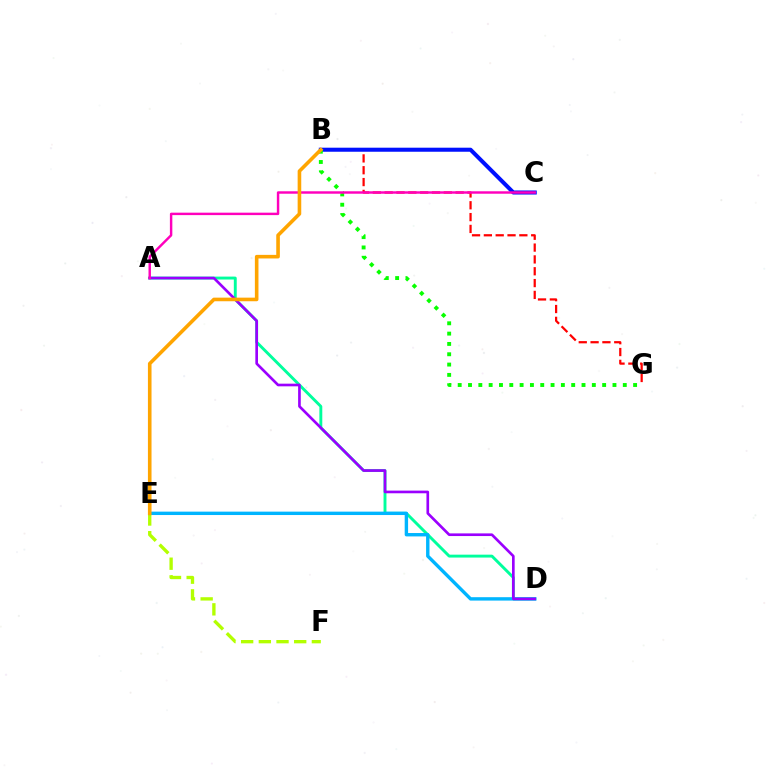{('A', 'D'): [{'color': '#00ff9d', 'line_style': 'solid', 'thickness': 2.09}, {'color': '#9b00ff', 'line_style': 'solid', 'thickness': 1.92}], ('B', 'G'): [{'color': '#ff0000', 'line_style': 'dashed', 'thickness': 1.61}, {'color': '#08ff00', 'line_style': 'dotted', 'thickness': 2.8}], ('E', 'F'): [{'color': '#b3ff00', 'line_style': 'dashed', 'thickness': 2.4}], ('D', 'E'): [{'color': '#00b5ff', 'line_style': 'solid', 'thickness': 2.44}], ('B', 'C'): [{'color': '#0010ff', 'line_style': 'solid', 'thickness': 2.91}], ('A', 'C'): [{'color': '#ff00bd', 'line_style': 'solid', 'thickness': 1.76}], ('B', 'E'): [{'color': '#ffa500', 'line_style': 'solid', 'thickness': 2.59}]}